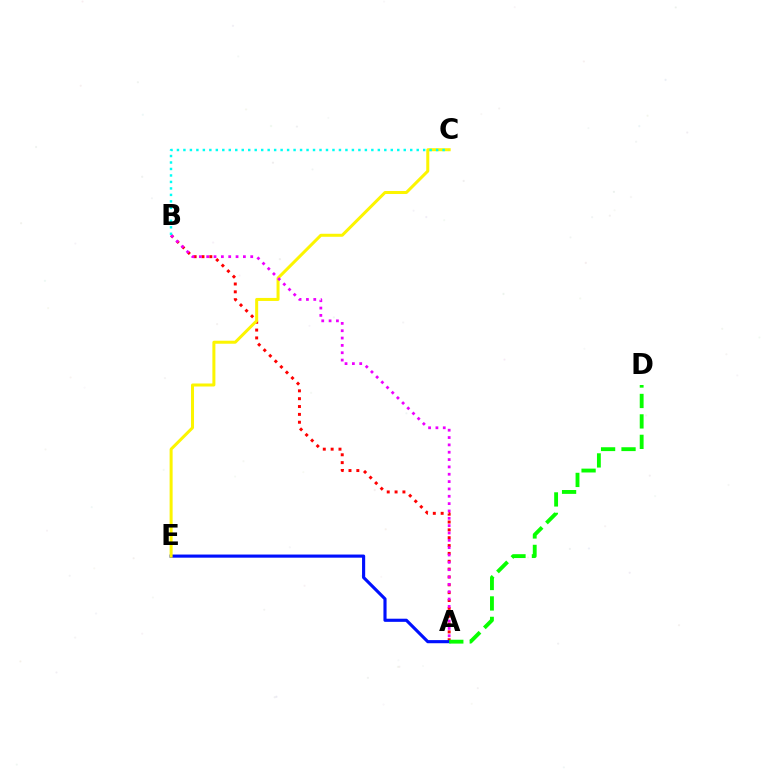{('A', 'B'): [{'color': '#ff0000', 'line_style': 'dotted', 'thickness': 2.13}, {'color': '#ee00ff', 'line_style': 'dotted', 'thickness': 1.99}], ('A', 'E'): [{'color': '#0010ff', 'line_style': 'solid', 'thickness': 2.26}], ('A', 'D'): [{'color': '#08ff00', 'line_style': 'dashed', 'thickness': 2.78}], ('C', 'E'): [{'color': '#fcf500', 'line_style': 'solid', 'thickness': 2.16}], ('B', 'C'): [{'color': '#00fff6', 'line_style': 'dotted', 'thickness': 1.76}]}